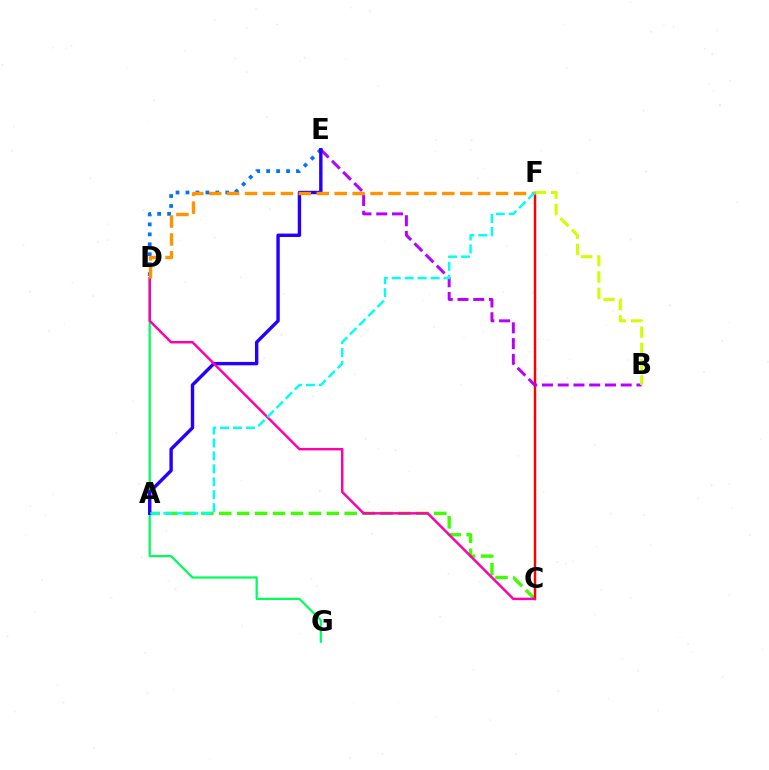{('D', 'E'): [{'color': '#0074ff', 'line_style': 'dotted', 'thickness': 2.7}], ('A', 'C'): [{'color': '#3dff00', 'line_style': 'dashed', 'thickness': 2.43}], ('D', 'G'): [{'color': '#00ff5c', 'line_style': 'solid', 'thickness': 1.61}], ('C', 'F'): [{'color': '#ff0000', 'line_style': 'solid', 'thickness': 1.76}], ('B', 'E'): [{'color': '#b900ff', 'line_style': 'dashed', 'thickness': 2.14}], ('A', 'E'): [{'color': '#2500ff', 'line_style': 'solid', 'thickness': 2.45}], ('B', 'F'): [{'color': '#d1ff00', 'line_style': 'dashed', 'thickness': 2.22}], ('C', 'D'): [{'color': '#ff00ac', 'line_style': 'solid', 'thickness': 1.78}], ('D', 'F'): [{'color': '#ff9400', 'line_style': 'dashed', 'thickness': 2.44}], ('A', 'F'): [{'color': '#00fff6', 'line_style': 'dashed', 'thickness': 1.76}]}